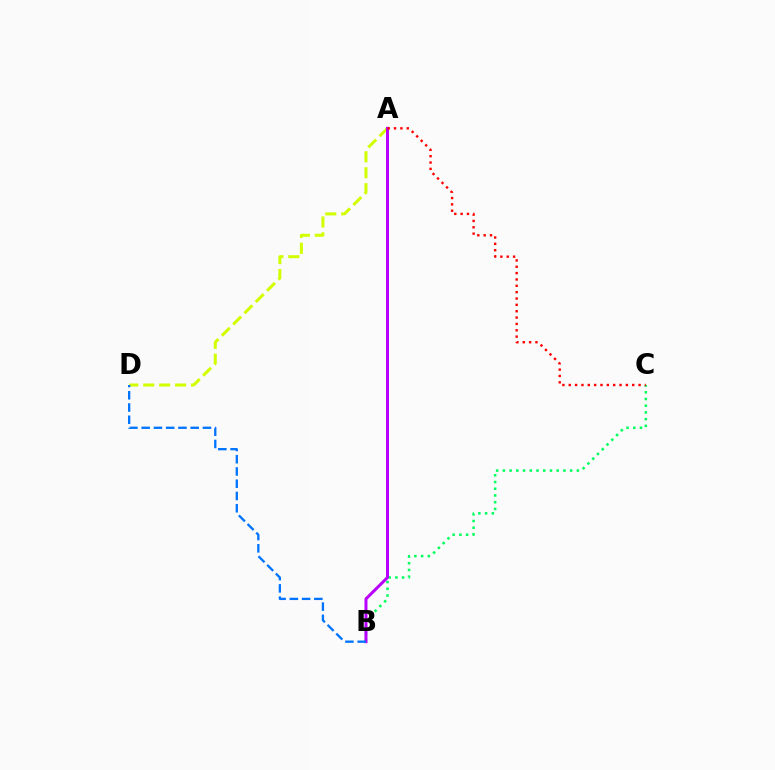{('B', 'C'): [{'color': '#00ff5c', 'line_style': 'dotted', 'thickness': 1.83}], ('A', 'D'): [{'color': '#d1ff00', 'line_style': 'dashed', 'thickness': 2.17}], ('A', 'B'): [{'color': '#b900ff', 'line_style': 'solid', 'thickness': 2.15}], ('A', 'C'): [{'color': '#ff0000', 'line_style': 'dotted', 'thickness': 1.73}], ('B', 'D'): [{'color': '#0074ff', 'line_style': 'dashed', 'thickness': 1.66}]}